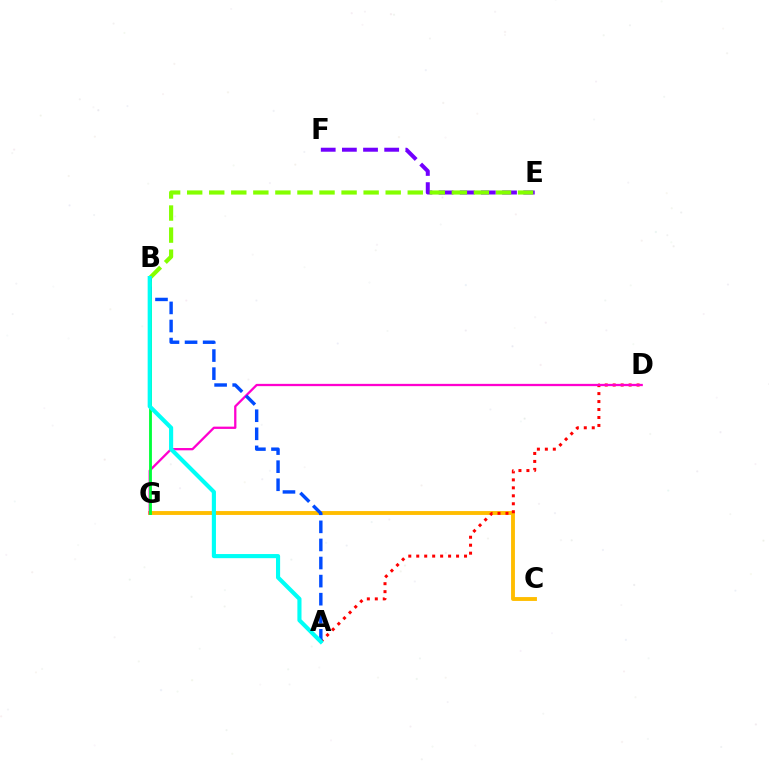{('E', 'F'): [{'color': '#7200ff', 'line_style': 'dashed', 'thickness': 2.87}], ('C', 'G'): [{'color': '#ffbd00', 'line_style': 'solid', 'thickness': 2.79}], ('A', 'D'): [{'color': '#ff0000', 'line_style': 'dotted', 'thickness': 2.16}], ('D', 'G'): [{'color': '#ff00cf', 'line_style': 'solid', 'thickness': 1.65}], ('B', 'G'): [{'color': '#00ff39', 'line_style': 'solid', 'thickness': 2.04}], ('B', 'E'): [{'color': '#84ff00', 'line_style': 'dashed', 'thickness': 3.0}], ('A', 'B'): [{'color': '#004bff', 'line_style': 'dashed', 'thickness': 2.46}, {'color': '#00fff6', 'line_style': 'solid', 'thickness': 2.97}]}